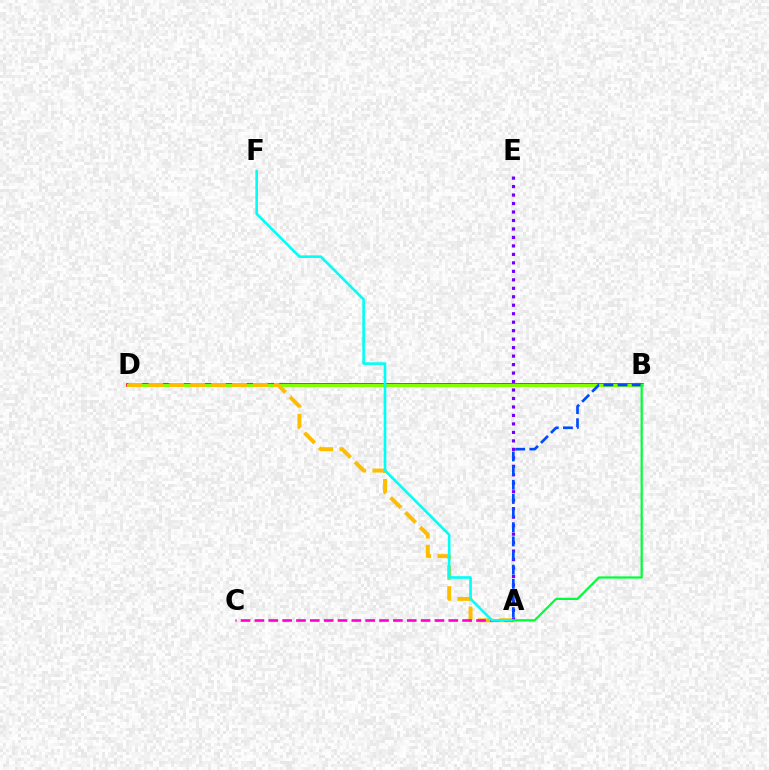{('B', 'D'): [{'color': '#ff0000', 'line_style': 'solid', 'thickness': 2.61}, {'color': '#84ff00', 'line_style': 'solid', 'thickness': 2.2}], ('A', 'D'): [{'color': '#ffbd00', 'line_style': 'dashed', 'thickness': 2.84}], ('A', 'E'): [{'color': '#7200ff', 'line_style': 'dotted', 'thickness': 2.3}], ('A', 'C'): [{'color': '#ff00cf', 'line_style': 'dashed', 'thickness': 1.88}], ('A', 'F'): [{'color': '#00fff6', 'line_style': 'solid', 'thickness': 1.89}], ('A', 'B'): [{'color': '#004bff', 'line_style': 'dashed', 'thickness': 1.92}, {'color': '#00ff39', 'line_style': 'solid', 'thickness': 1.6}]}